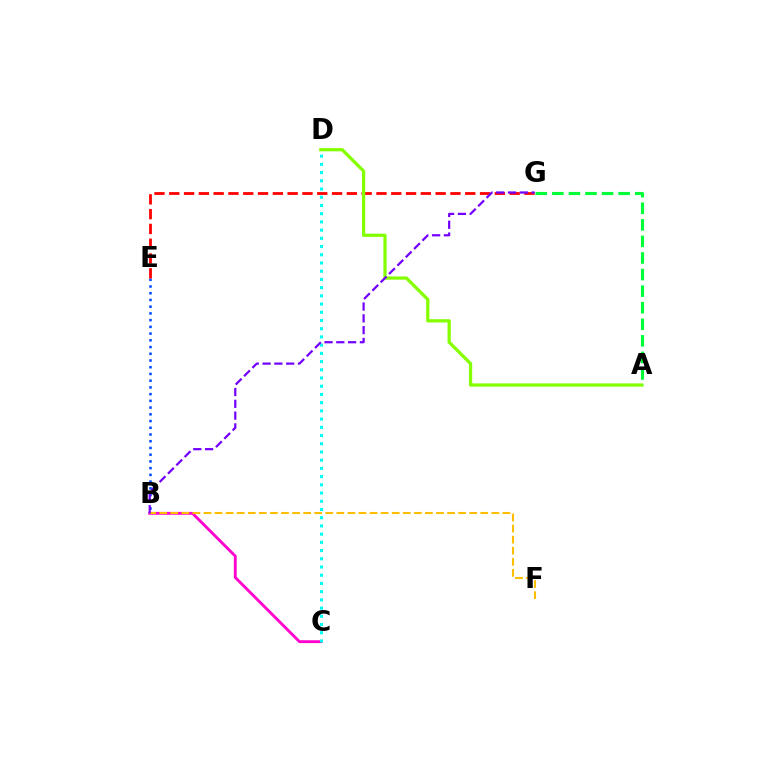{('B', 'C'): [{'color': '#ff00cf', 'line_style': 'solid', 'thickness': 2.05}], ('B', 'F'): [{'color': '#ffbd00', 'line_style': 'dashed', 'thickness': 1.5}], ('B', 'E'): [{'color': '#004bff', 'line_style': 'dotted', 'thickness': 1.83}], ('E', 'G'): [{'color': '#ff0000', 'line_style': 'dashed', 'thickness': 2.01}], ('A', 'G'): [{'color': '#00ff39', 'line_style': 'dashed', 'thickness': 2.25}], ('C', 'D'): [{'color': '#00fff6', 'line_style': 'dotted', 'thickness': 2.23}], ('A', 'D'): [{'color': '#84ff00', 'line_style': 'solid', 'thickness': 2.34}], ('B', 'G'): [{'color': '#7200ff', 'line_style': 'dashed', 'thickness': 1.6}]}